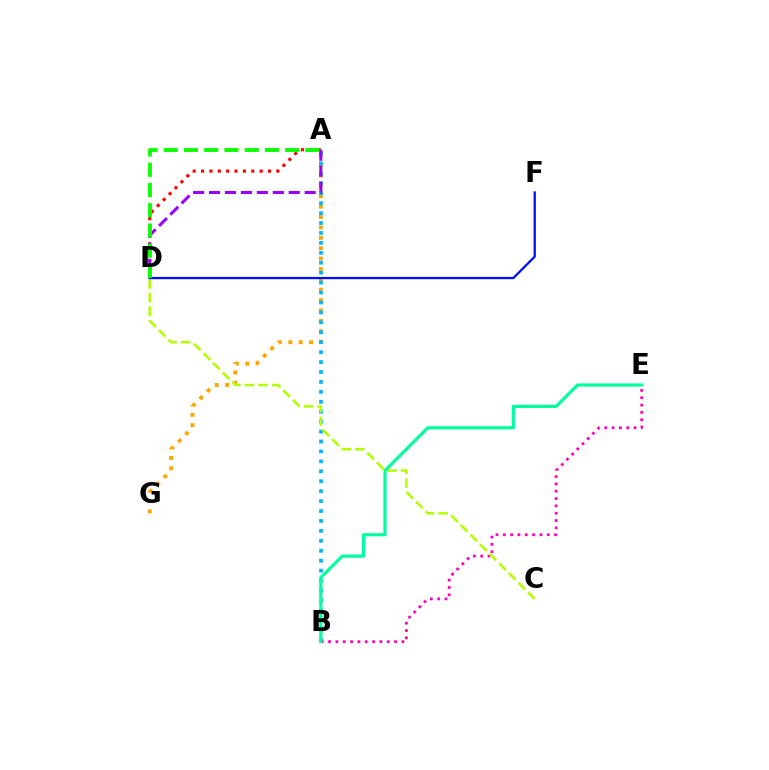{('A', 'G'): [{'color': '#ffa500', 'line_style': 'dotted', 'thickness': 2.82}], ('A', 'B'): [{'color': '#00b5ff', 'line_style': 'dotted', 'thickness': 2.7}], ('A', 'D'): [{'color': '#ff0000', 'line_style': 'dotted', 'thickness': 2.27}, {'color': '#9b00ff', 'line_style': 'dashed', 'thickness': 2.17}, {'color': '#08ff00', 'line_style': 'dashed', 'thickness': 2.75}], ('B', 'E'): [{'color': '#ff00bd', 'line_style': 'dotted', 'thickness': 1.99}, {'color': '#00ff9d', 'line_style': 'solid', 'thickness': 2.29}], ('C', 'D'): [{'color': '#b3ff00', 'line_style': 'dashed', 'thickness': 1.85}], ('D', 'F'): [{'color': '#0010ff', 'line_style': 'solid', 'thickness': 1.64}]}